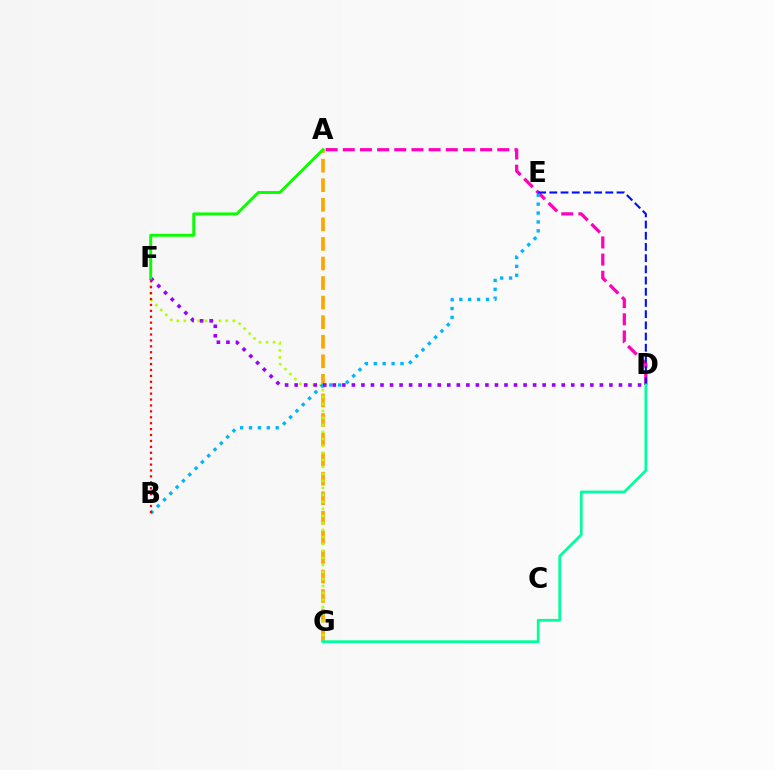{('A', 'G'): [{'color': '#ffa500', 'line_style': 'dashed', 'thickness': 2.66}], ('F', 'G'): [{'color': '#b3ff00', 'line_style': 'dotted', 'thickness': 1.9}], ('A', 'D'): [{'color': '#ff00bd', 'line_style': 'dashed', 'thickness': 2.33}], ('D', 'E'): [{'color': '#0010ff', 'line_style': 'dashed', 'thickness': 1.52}], ('B', 'E'): [{'color': '#00b5ff', 'line_style': 'dotted', 'thickness': 2.42}], ('B', 'F'): [{'color': '#ff0000', 'line_style': 'dotted', 'thickness': 1.61}], ('D', 'F'): [{'color': '#9b00ff', 'line_style': 'dotted', 'thickness': 2.59}], ('D', 'G'): [{'color': '#00ff9d', 'line_style': 'solid', 'thickness': 1.97}], ('A', 'F'): [{'color': '#08ff00', 'line_style': 'solid', 'thickness': 2.11}]}